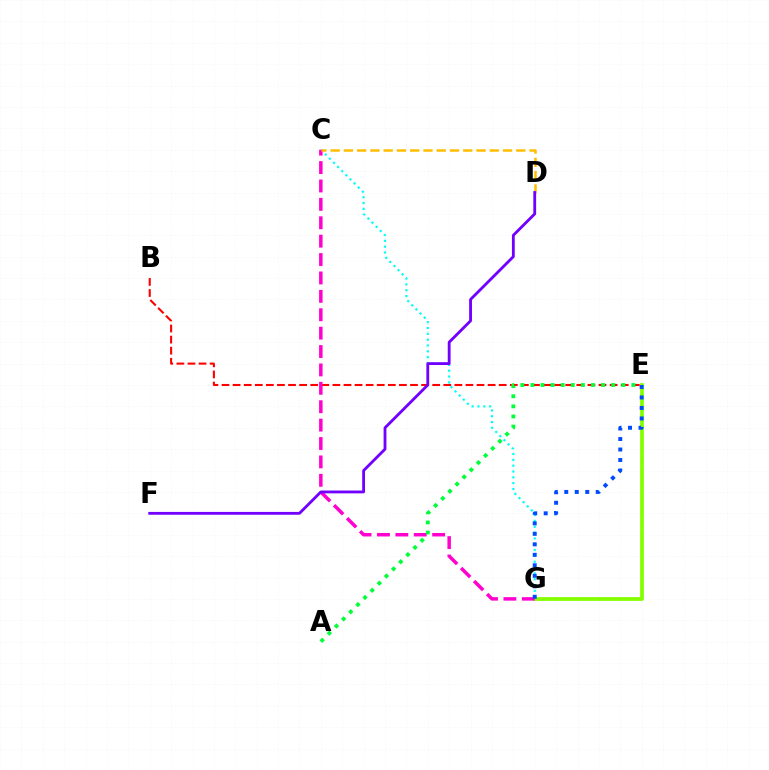{('C', 'G'): [{'color': '#00fff6', 'line_style': 'dotted', 'thickness': 1.58}, {'color': '#ff00cf', 'line_style': 'dashed', 'thickness': 2.5}], ('B', 'E'): [{'color': '#ff0000', 'line_style': 'dashed', 'thickness': 1.51}], ('E', 'G'): [{'color': '#84ff00', 'line_style': 'solid', 'thickness': 2.7}, {'color': '#004bff', 'line_style': 'dotted', 'thickness': 2.85}], ('A', 'E'): [{'color': '#00ff39', 'line_style': 'dotted', 'thickness': 2.74}], ('C', 'D'): [{'color': '#ffbd00', 'line_style': 'dashed', 'thickness': 1.8}], ('D', 'F'): [{'color': '#7200ff', 'line_style': 'solid', 'thickness': 2.04}]}